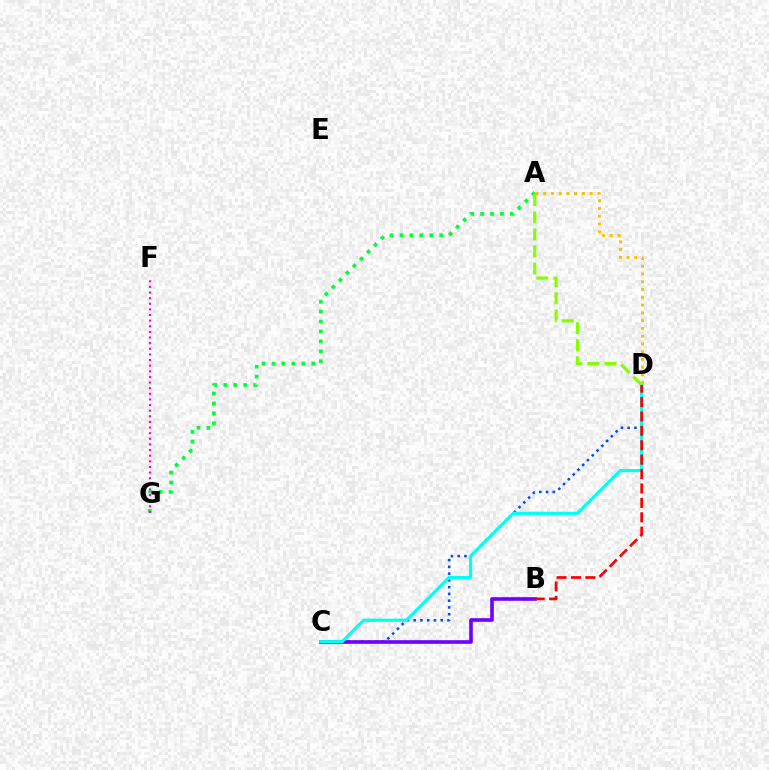{('A', 'G'): [{'color': '#00ff39', 'line_style': 'dotted', 'thickness': 2.7}], ('C', 'D'): [{'color': '#004bff', 'line_style': 'dotted', 'thickness': 1.84}, {'color': '#00fff6', 'line_style': 'solid', 'thickness': 2.3}], ('B', 'C'): [{'color': '#7200ff', 'line_style': 'solid', 'thickness': 2.62}], ('F', 'G'): [{'color': '#ff00cf', 'line_style': 'dotted', 'thickness': 1.53}], ('A', 'D'): [{'color': '#ffbd00', 'line_style': 'dotted', 'thickness': 2.11}, {'color': '#84ff00', 'line_style': 'dashed', 'thickness': 2.32}], ('B', 'D'): [{'color': '#ff0000', 'line_style': 'dashed', 'thickness': 1.96}]}